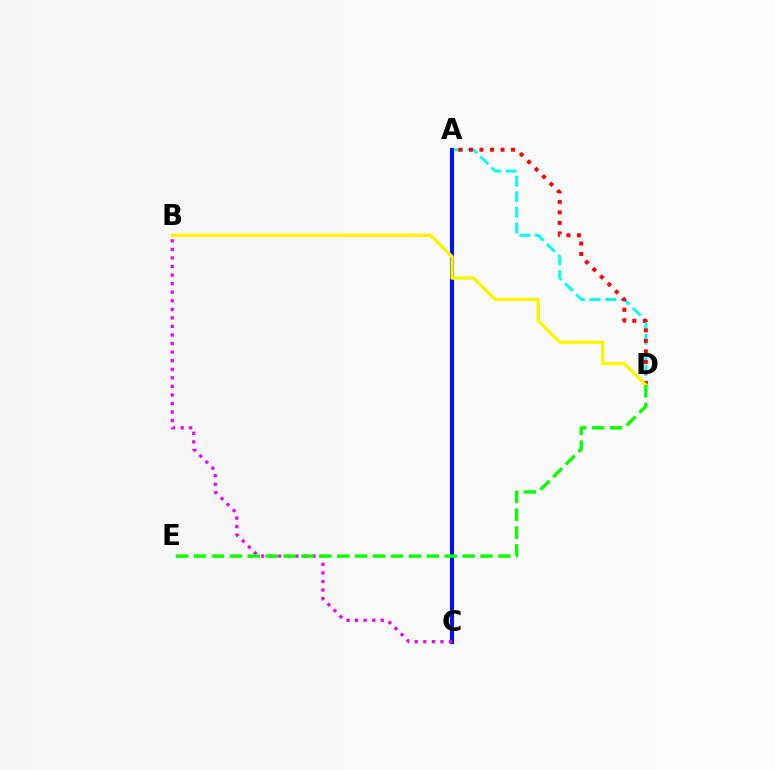{('A', 'D'): [{'color': '#00fff6', 'line_style': 'dashed', 'thickness': 2.12}, {'color': '#ff0000', 'line_style': 'dotted', 'thickness': 2.86}], ('A', 'C'): [{'color': '#0010ff', 'line_style': 'solid', 'thickness': 2.92}], ('B', 'C'): [{'color': '#ee00ff', 'line_style': 'dotted', 'thickness': 2.33}], ('B', 'D'): [{'color': '#fcf500', 'line_style': 'solid', 'thickness': 2.43}], ('D', 'E'): [{'color': '#08ff00', 'line_style': 'dashed', 'thickness': 2.43}]}